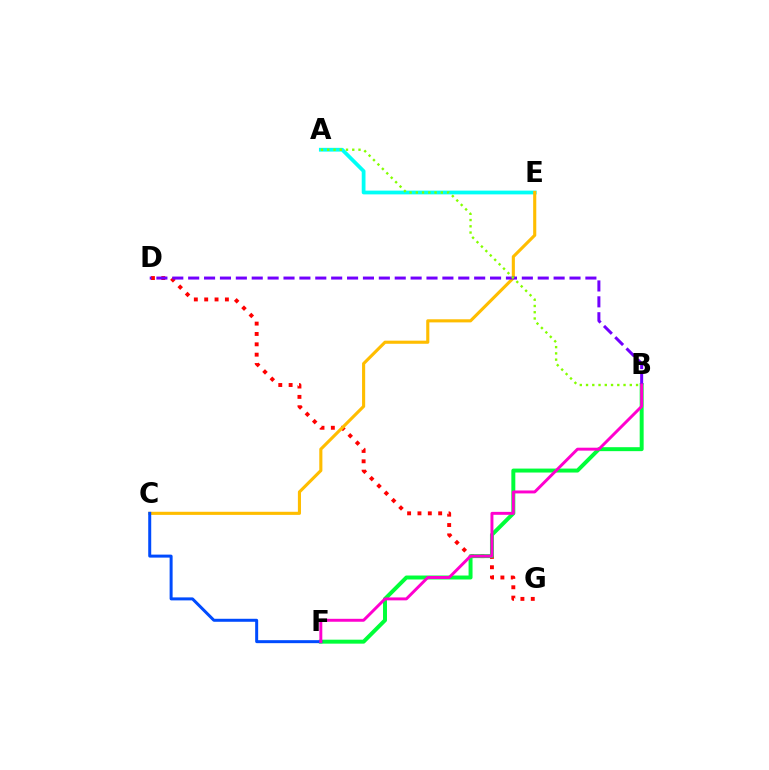{('D', 'G'): [{'color': '#ff0000', 'line_style': 'dotted', 'thickness': 2.81}], ('A', 'E'): [{'color': '#00fff6', 'line_style': 'solid', 'thickness': 2.71}], ('B', 'F'): [{'color': '#00ff39', 'line_style': 'solid', 'thickness': 2.85}, {'color': '#ff00cf', 'line_style': 'solid', 'thickness': 2.11}], ('C', 'E'): [{'color': '#ffbd00', 'line_style': 'solid', 'thickness': 2.24}], ('C', 'F'): [{'color': '#004bff', 'line_style': 'solid', 'thickness': 2.16}], ('B', 'D'): [{'color': '#7200ff', 'line_style': 'dashed', 'thickness': 2.16}], ('A', 'B'): [{'color': '#84ff00', 'line_style': 'dotted', 'thickness': 1.7}]}